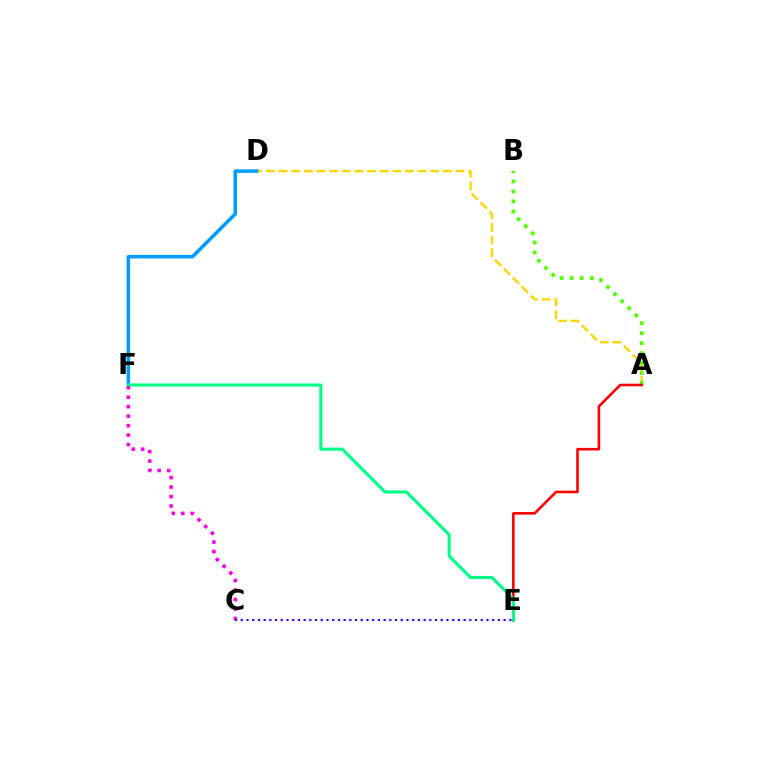{('A', 'D'): [{'color': '#ffd500', 'line_style': 'dashed', 'thickness': 1.72}], ('D', 'F'): [{'color': '#009eff', 'line_style': 'solid', 'thickness': 2.55}], ('A', 'B'): [{'color': '#4fff00', 'line_style': 'dotted', 'thickness': 2.72}], ('A', 'E'): [{'color': '#ff0000', 'line_style': 'solid', 'thickness': 1.86}], ('E', 'F'): [{'color': '#00ff86', 'line_style': 'solid', 'thickness': 2.23}], ('C', 'F'): [{'color': '#ff00ed', 'line_style': 'dotted', 'thickness': 2.57}], ('C', 'E'): [{'color': '#3700ff', 'line_style': 'dotted', 'thickness': 1.55}]}